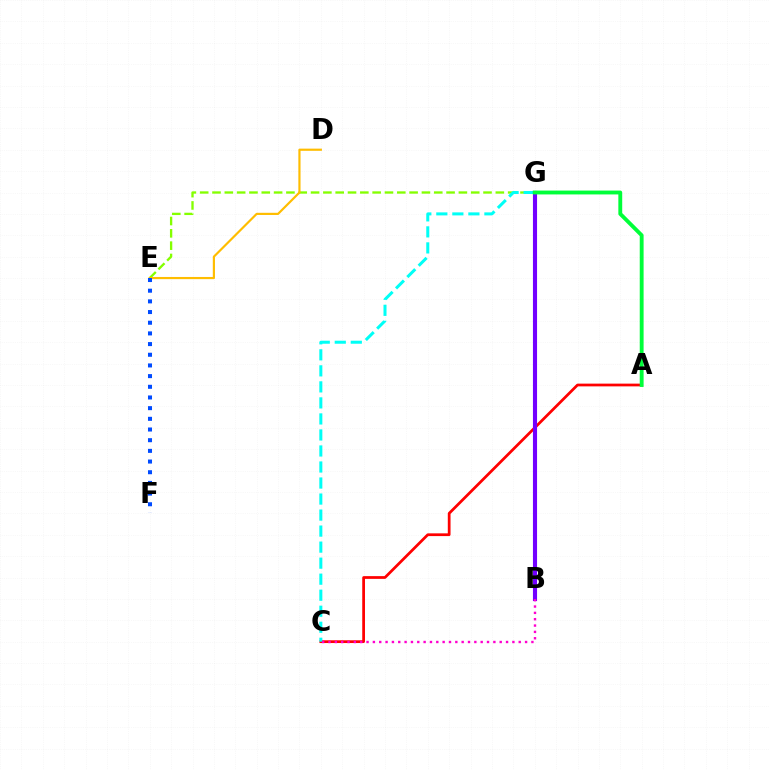{('A', 'C'): [{'color': '#ff0000', 'line_style': 'solid', 'thickness': 1.98}], ('E', 'G'): [{'color': '#84ff00', 'line_style': 'dashed', 'thickness': 1.67}], ('C', 'G'): [{'color': '#00fff6', 'line_style': 'dashed', 'thickness': 2.18}], ('B', 'G'): [{'color': '#7200ff', 'line_style': 'solid', 'thickness': 2.96}], ('A', 'G'): [{'color': '#00ff39', 'line_style': 'solid', 'thickness': 2.78}], ('D', 'E'): [{'color': '#ffbd00', 'line_style': 'solid', 'thickness': 1.57}], ('E', 'F'): [{'color': '#004bff', 'line_style': 'dotted', 'thickness': 2.9}], ('B', 'C'): [{'color': '#ff00cf', 'line_style': 'dotted', 'thickness': 1.72}]}